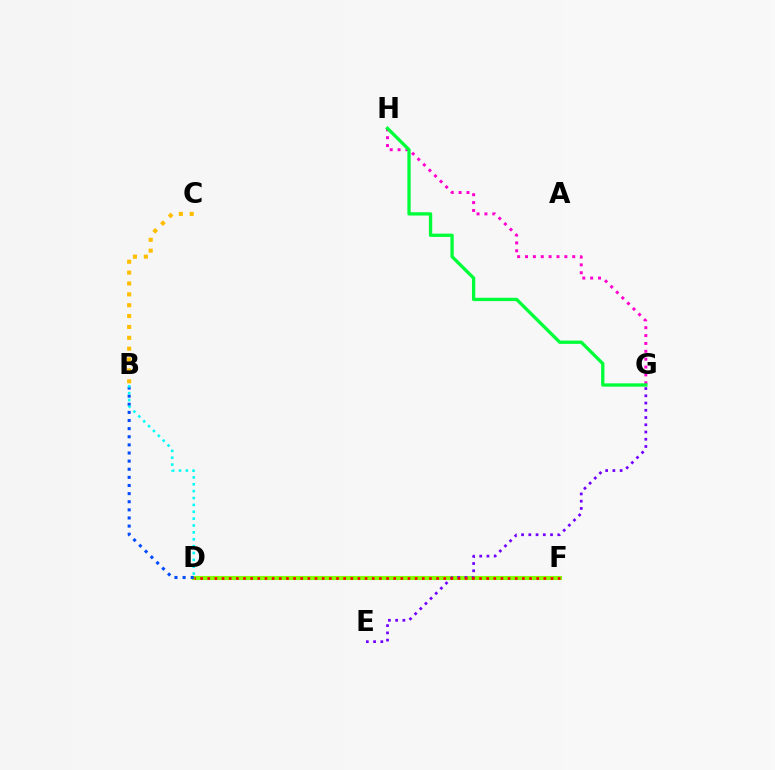{('G', 'H'): [{'color': '#ff00cf', 'line_style': 'dotted', 'thickness': 2.14}, {'color': '#00ff39', 'line_style': 'solid', 'thickness': 2.38}], ('B', 'C'): [{'color': '#ffbd00', 'line_style': 'dotted', 'thickness': 2.95}], ('D', 'F'): [{'color': '#84ff00', 'line_style': 'solid', 'thickness': 2.94}, {'color': '#ff0000', 'line_style': 'dotted', 'thickness': 1.94}], ('B', 'D'): [{'color': '#004bff', 'line_style': 'dotted', 'thickness': 2.21}, {'color': '#00fff6', 'line_style': 'dotted', 'thickness': 1.87}], ('E', 'G'): [{'color': '#7200ff', 'line_style': 'dotted', 'thickness': 1.97}]}